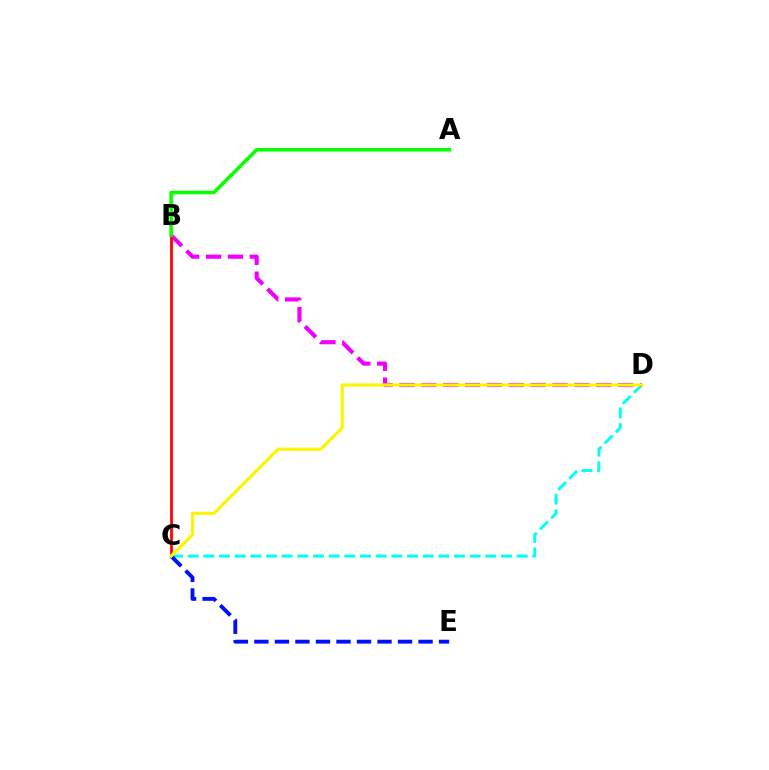{('C', 'D'): [{'color': '#00fff6', 'line_style': 'dashed', 'thickness': 2.13}, {'color': '#fcf500', 'line_style': 'solid', 'thickness': 2.26}], ('B', 'D'): [{'color': '#ee00ff', 'line_style': 'dashed', 'thickness': 2.97}], ('B', 'C'): [{'color': '#ff0000', 'line_style': 'solid', 'thickness': 1.97}], ('C', 'E'): [{'color': '#0010ff', 'line_style': 'dashed', 'thickness': 2.79}], ('A', 'B'): [{'color': '#08ff00', 'line_style': 'solid', 'thickness': 2.56}]}